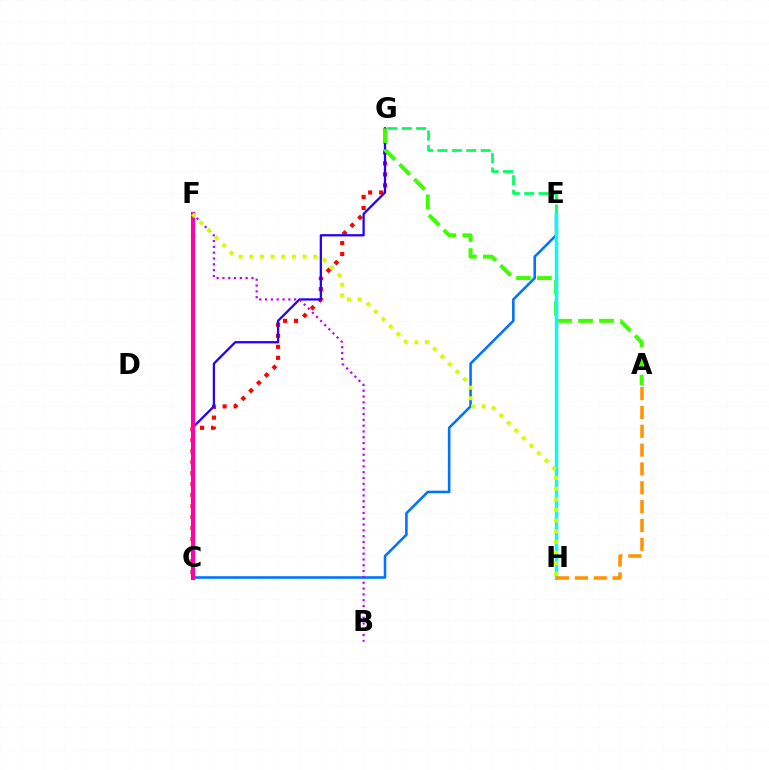{('C', 'G'): [{'color': '#ff0000', 'line_style': 'dotted', 'thickness': 2.99}, {'color': '#2500ff', 'line_style': 'solid', 'thickness': 1.64}], ('C', 'E'): [{'color': '#0074ff', 'line_style': 'solid', 'thickness': 1.86}], ('E', 'G'): [{'color': '#00ff5c', 'line_style': 'dashed', 'thickness': 1.96}], ('A', 'G'): [{'color': '#3dff00', 'line_style': 'dashed', 'thickness': 2.85}], ('C', 'F'): [{'color': '#ff00ac', 'line_style': 'solid', 'thickness': 2.93}], ('E', 'H'): [{'color': '#00fff6', 'line_style': 'solid', 'thickness': 2.48}], ('B', 'F'): [{'color': '#b900ff', 'line_style': 'dotted', 'thickness': 1.58}], ('A', 'H'): [{'color': '#ff9400', 'line_style': 'dashed', 'thickness': 2.56}], ('F', 'H'): [{'color': '#d1ff00', 'line_style': 'dotted', 'thickness': 2.89}]}